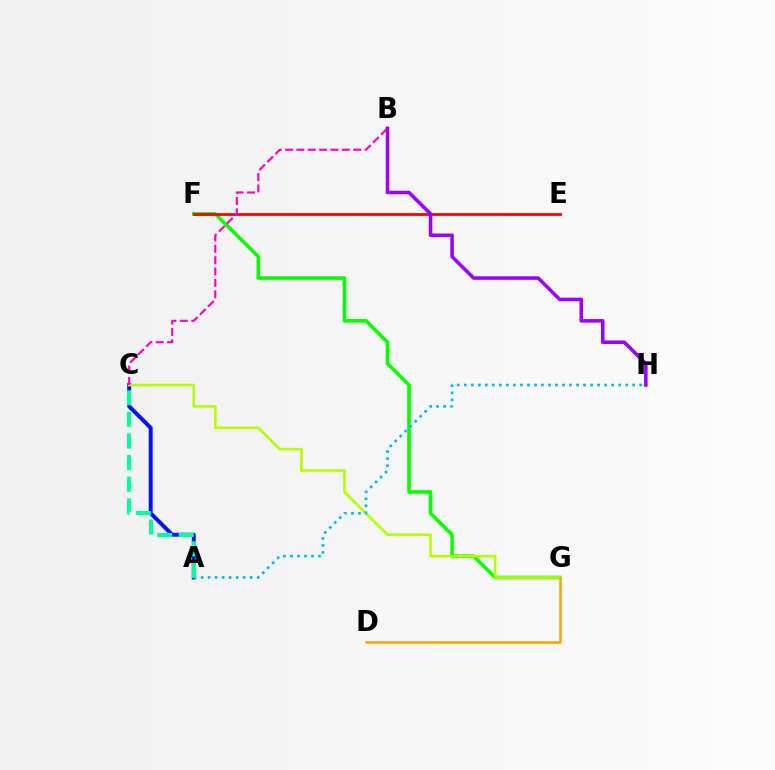{('F', 'G'): [{'color': '#08ff00', 'line_style': 'solid', 'thickness': 2.58}], ('A', 'C'): [{'color': '#0010ff', 'line_style': 'solid', 'thickness': 2.83}, {'color': '#00ff9d', 'line_style': 'dashed', 'thickness': 2.94}], ('E', 'F'): [{'color': '#ff0000', 'line_style': 'solid', 'thickness': 2.0}], ('C', 'G'): [{'color': '#b3ff00', 'line_style': 'solid', 'thickness': 1.88}], ('B', 'C'): [{'color': '#ff00bd', 'line_style': 'dashed', 'thickness': 1.54}], ('A', 'H'): [{'color': '#00b5ff', 'line_style': 'dotted', 'thickness': 1.91}], ('D', 'G'): [{'color': '#ffa500', 'line_style': 'solid', 'thickness': 1.85}], ('B', 'H'): [{'color': '#9b00ff', 'line_style': 'solid', 'thickness': 2.54}]}